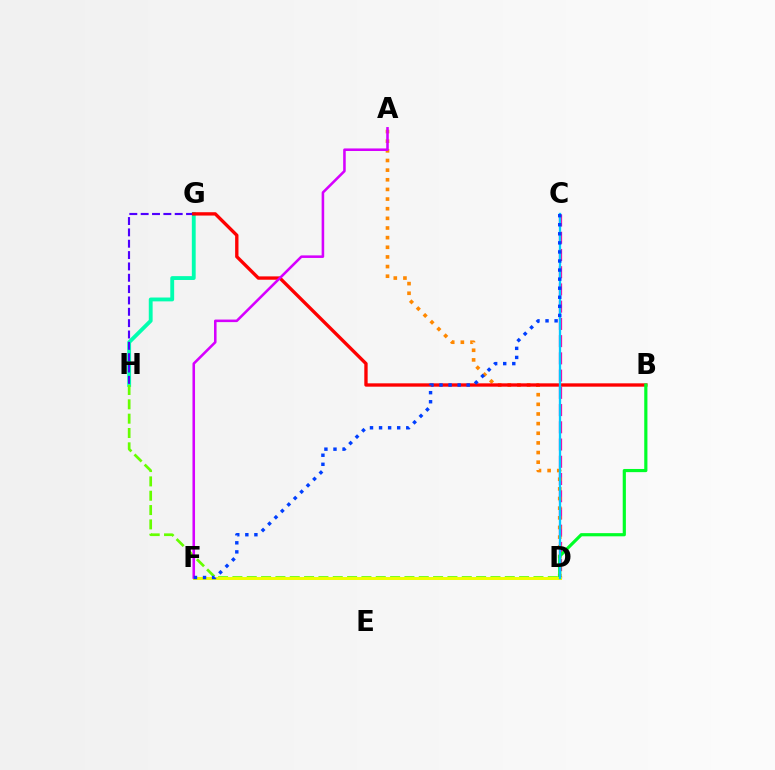{('C', 'D'): [{'color': '#ff00a0', 'line_style': 'dashed', 'thickness': 2.34}, {'color': '#00c7ff', 'line_style': 'solid', 'thickness': 1.66}], ('A', 'D'): [{'color': '#ff8800', 'line_style': 'dotted', 'thickness': 2.62}], ('G', 'H'): [{'color': '#00ffaf', 'line_style': 'solid', 'thickness': 2.77}, {'color': '#4f00ff', 'line_style': 'dashed', 'thickness': 1.54}], ('D', 'H'): [{'color': '#66ff00', 'line_style': 'dashed', 'thickness': 1.95}], ('B', 'G'): [{'color': '#ff0000', 'line_style': 'solid', 'thickness': 2.41}], ('B', 'D'): [{'color': '#00ff27', 'line_style': 'solid', 'thickness': 2.28}], ('D', 'F'): [{'color': '#eeff00', 'line_style': 'solid', 'thickness': 2.14}], ('A', 'F'): [{'color': '#d600ff', 'line_style': 'solid', 'thickness': 1.84}], ('C', 'F'): [{'color': '#003fff', 'line_style': 'dotted', 'thickness': 2.46}]}